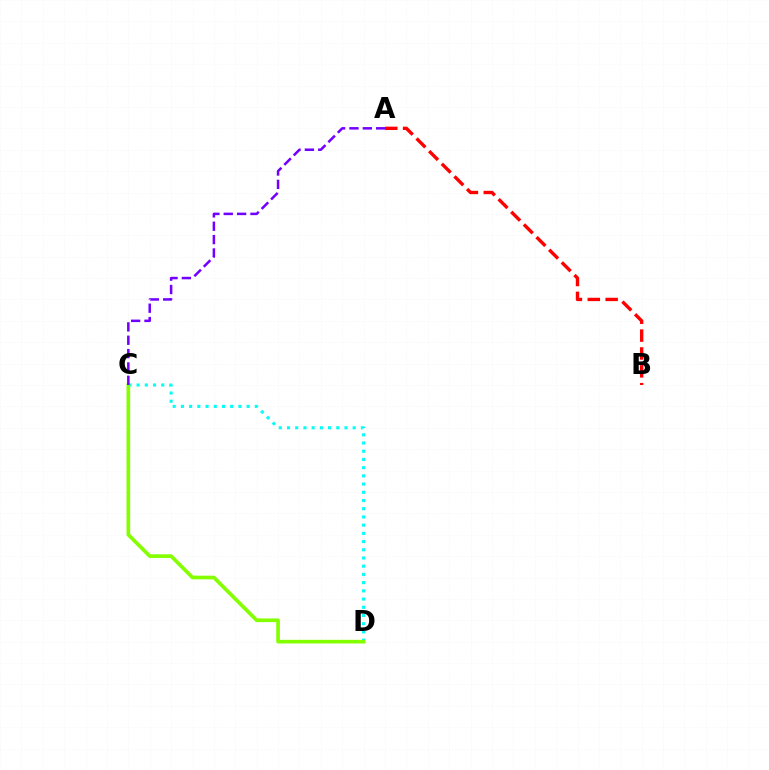{('A', 'B'): [{'color': '#ff0000', 'line_style': 'dashed', 'thickness': 2.43}], ('C', 'D'): [{'color': '#00fff6', 'line_style': 'dotted', 'thickness': 2.23}, {'color': '#84ff00', 'line_style': 'solid', 'thickness': 2.64}], ('A', 'C'): [{'color': '#7200ff', 'line_style': 'dashed', 'thickness': 1.81}]}